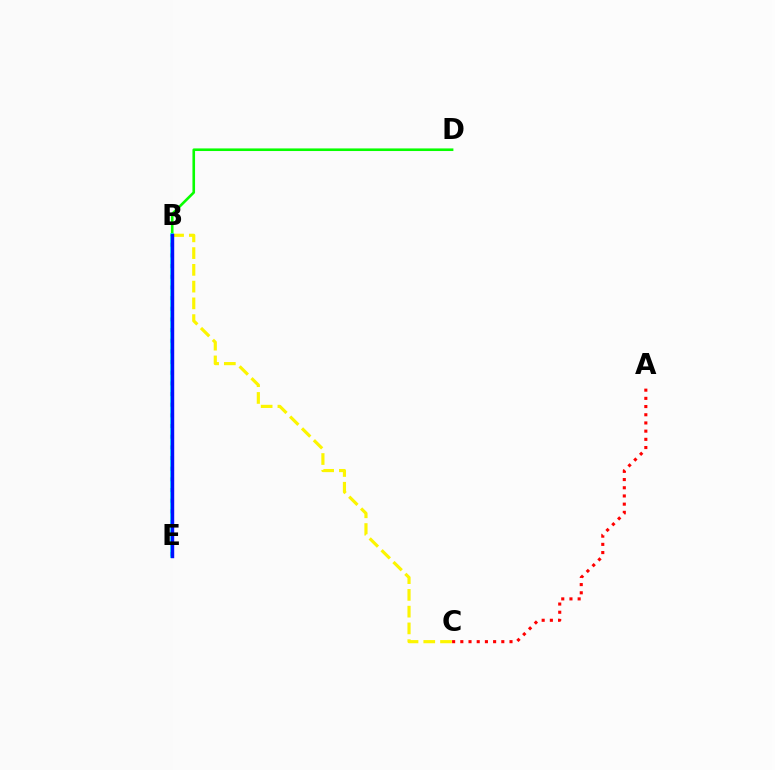{('B', 'D'): [{'color': '#08ff00', 'line_style': 'solid', 'thickness': 1.88}], ('B', 'C'): [{'color': '#fcf500', 'line_style': 'dashed', 'thickness': 2.28}], ('A', 'C'): [{'color': '#ff0000', 'line_style': 'dotted', 'thickness': 2.23}], ('B', 'E'): [{'color': '#ee00ff', 'line_style': 'dotted', 'thickness': 2.9}, {'color': '#00fff6', 'line_style': 'solid', 'thickness': 2.62}, {'color': '#0010ff', 'line_style': 'solid', 'thickness': 2.46}]}